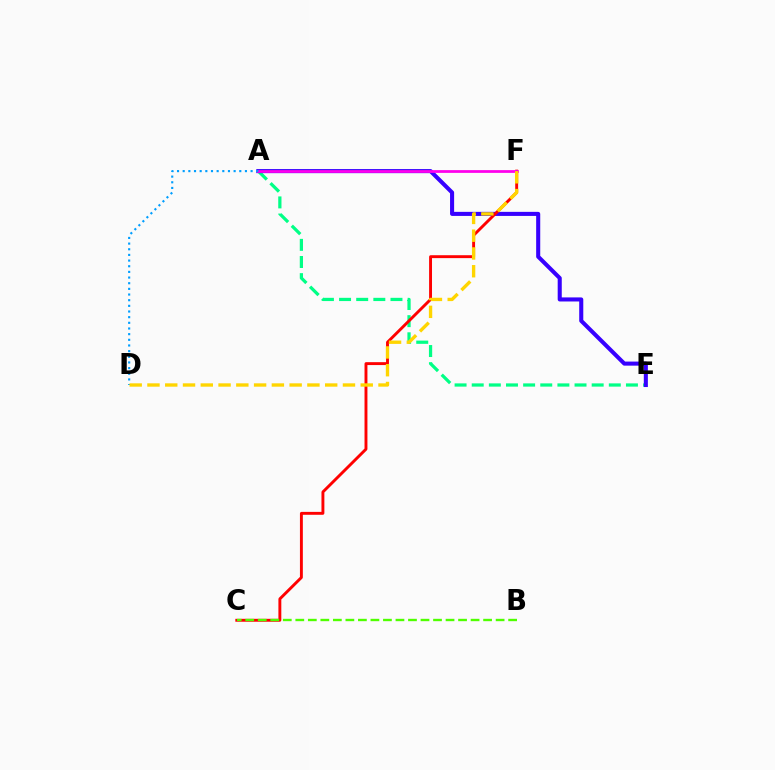{('A', 'E'): [{'color': '#00ff86', 'line_style': 'dashed', 'thickness': 2.33}, {'color': '#3700ff', 'line_style': 'solid', 'thickness': 2.93}], ('C', 'F'): [{'color': '#ff0000', 'line_style': 'solid', 'thickness': 2.09}], ('A', 'F'): [{'color': '#ff00ed', 'line_style': 'solid', 'thickness': 1.99}], ('A', 'D'): [{'color': '#009eff', 'line_style': 'dotted', 'thickness': 1.54}], ('B', 'C'): [{'color': '#4fff00', 'line_style': 'dashed', 'thickness': 1.7}], ('D', 'F'): [{'color': '#ffd500', 'line_style': 'dashed', 'thickness': 2.41}]}